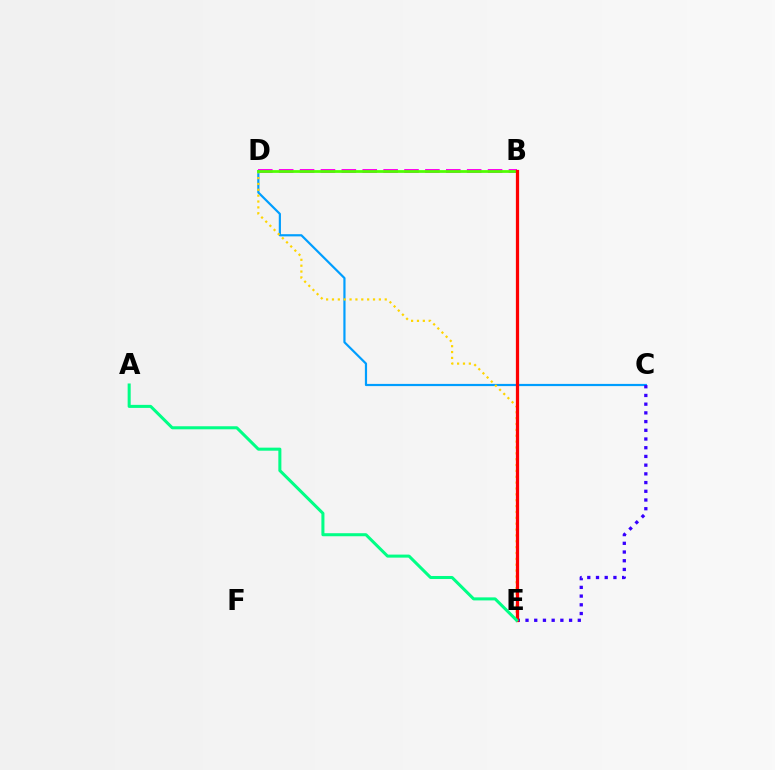{('B', 'D'): [{'color': '#ff00ed', 'line_style': 'dashed', 'thickness': 2.84}, {'color': '#4fff00', 'line_style': 'solid', 'thickness': 1.98}], ('C', 'D'): [{'color': '#009eff', 'line_style': 'solid', 'thickness': 1.58}], ('D', 'E'): [{'color': '#ffd500', 'line_style': 'dotted', 'thickness': 1.59}], ('C', 'E'): [{'color': '#3700ff', 'line_style': 'dotted', 'thickness': 2.37}], ('B', 'E'): [{'color': '#ff0000', 'line_style': 'solid', 'thickness': 2.33}], ('A', 'E'): [{'color': '#00ff86', 'line_style': 'solid', 'thickness': 2.19}]}